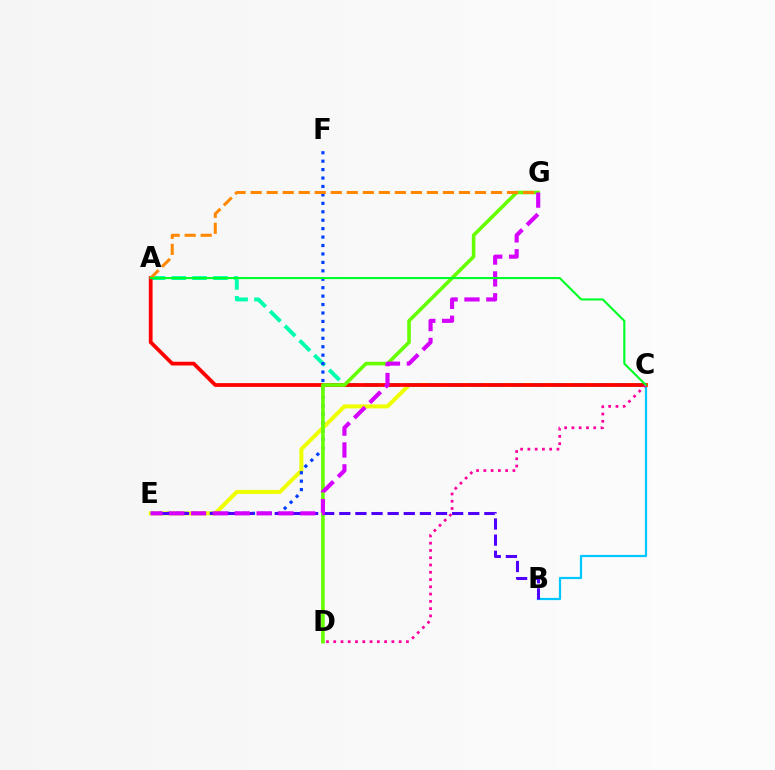{('B', 'C'): [{'color': '#00c7ff', 'line_style': 'solid', 'thickness': 1.6}], ('C', 'E'): [{'color': '#eeff00', 'line_style': 'solid', 'thickness': 2.88}], ('A', 'C'): [{'color': '#00ffaf', 'line_style': 'dashed', 'thickness': 2.83}, {'color': '#ff0000', 'line_style': 'solid', 'thickness': 2.71}, {'color': '#00ff27', 'line_style': 'solid', 'thickness': 1.52}], ('E', 'F'): [{'color': '#003fff', 'line_style': 'dotted', 'thickness': 2.29}], ('D', 'G'): [{'color': '#66ff00', 'line_style': 'solid', 'thickness': 2.58}], ('B', 'E'): [{'color': '#4f00ff', 'line_style': 'dashed', 'thickness': 2.19}], ('E', 'G'): [{'color': '#d600ff', 'line_style': 'dashed', 'thickness': 2.97}], ('C', 'D'): [{'color': '#ff00a0', 'line_style': 'dotted', 'thickness': 1.98}], ('A', 'G'): [{'color': '#ff8800', 'line_style': 'dashed', 'thickness': 2.18}]}